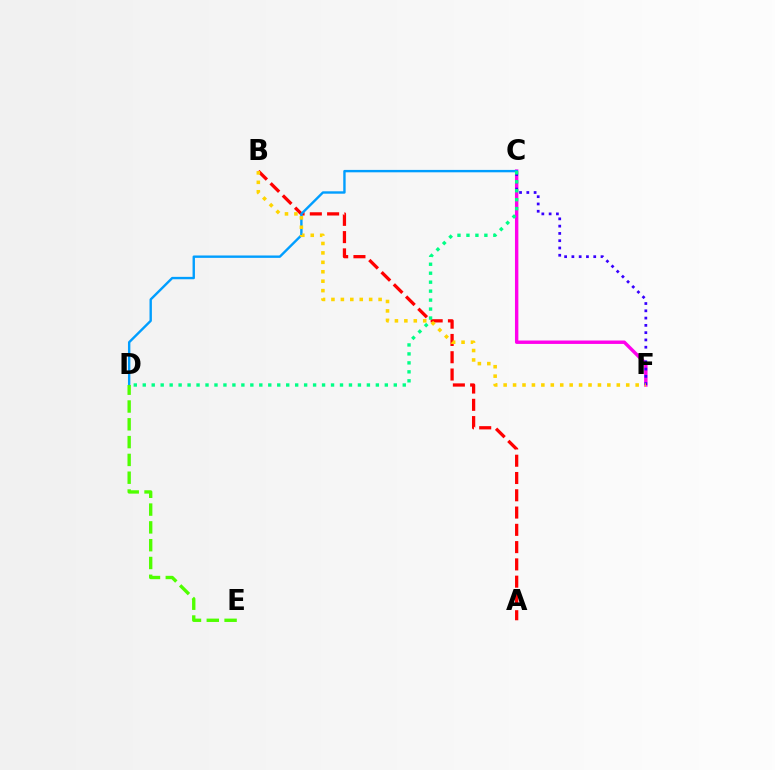{('C', 'F'): [{'color': '#ff00ed', 'line_style': 'solid', 'thickness': 2.45}, {'color': '#3700ff', 'line_style': 'dotted', 'thickness': 1.98}], ('A', 'B'): [{'color': '#ff0000', 'line_style': 'dashed', 'thickness': 2.35}], ('C', 'D'): [{'color': '#009eff', 'line_style': 'solid', 'thickness': 1.72}, {'color': '#00ff86', 'line_style': 'dotted', 'thickness': 2.44}], ('B', 'F'): [{'color': '#ffd500', 'line_style': 'dotted', 'thickness': 2.56}], ('D', 'E'): [{'color': '#4fff00', 'line_style': 'dashed', 'thickness': 2.42}]}